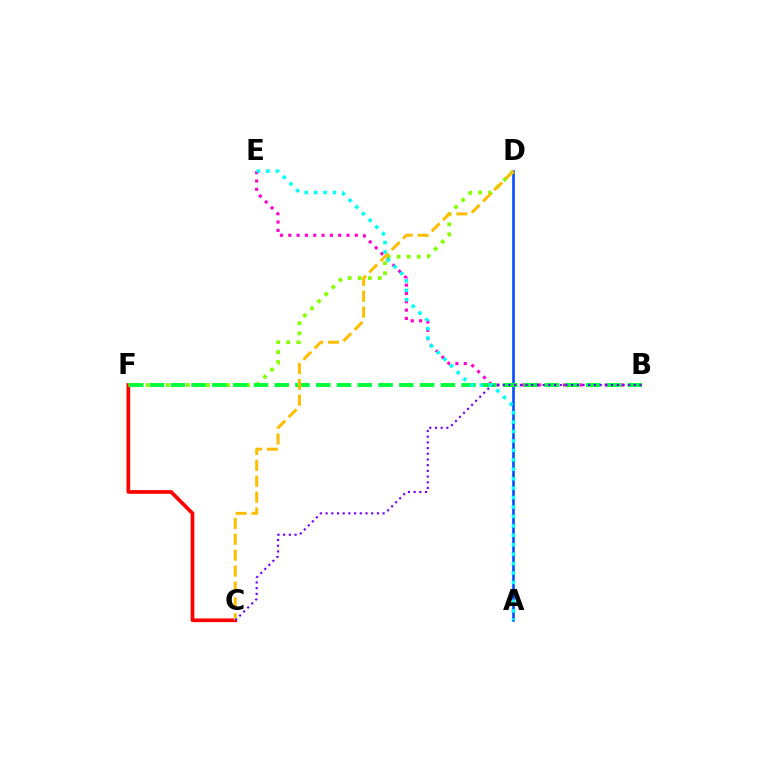{('C', 'F'): [{'color': '#ff0000', 'line_style': 'solid', 'thickness': 2.66}], ('A', 'D'): [{'color': '#004bff', 'line_style': 'solid', 'thickness': 1.86}], ('D', 'F'): [{'color': '#84ff00', 'line_style': 'dotted', 'thickness': 2.73}], ('B', 'E'): [{'color': '#ff00cf', 'line_style': 'dotted', 'thickness': 2.26}], ('B', 'F'): [{'color': '#00ff39', 'line_style': 'dashed', 'thickness': 2.82}], ('C', 'D'): [{'color': '#ffbd00', 'line_style': 'dashed', 'thickness': 2.16}], ('B', 'C'): [{'color': '#7200ff', 'line_style': 'dotted', 'thickness': 1.55}], ('A', 'E'): [{'color': '#00fff6', 'line_style': 'dotted', 'thickness': 2.56}]}